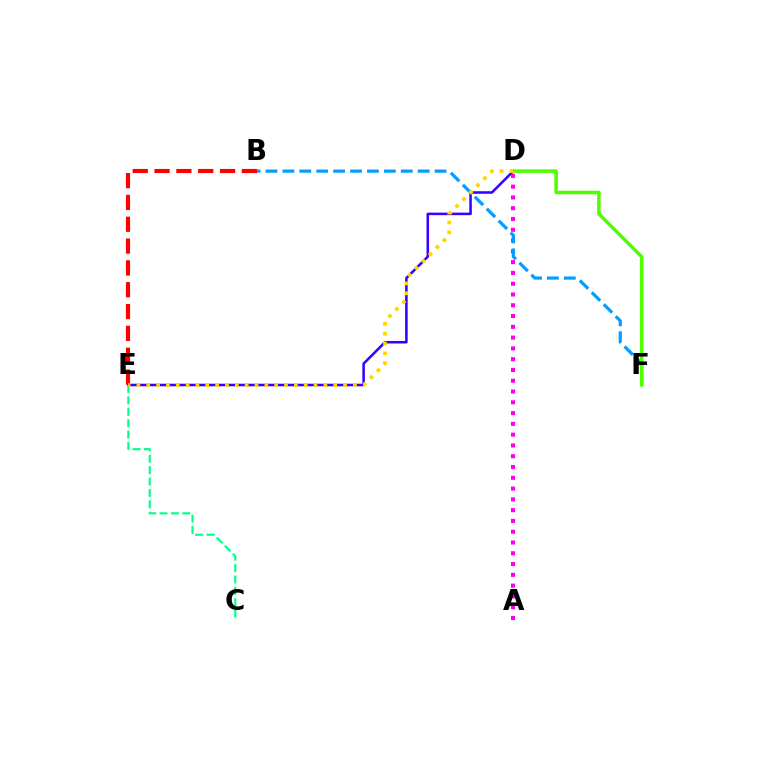{('D', 'E'): [{'color': '#3700ff', 'line_style': 'solid', 'thickness': 1.83}, {'color': '#ffd500', 'line_style': 'dotted', 'thickness': 2.67}], ('C', 'E'): [{'color': '#00ff86', 'line_style': 'dashed', 'thickness': 1.55}], ('A', 'D'): [{'color': '#ff00ed', 'line_style': 'dotted', 'thickness': 2.93}], ('B', 'F'): [{'color': '#009eff', 'line_style': 'dashed', 'thickness': 2.3}], ('B', 'E'): [{'color': '#ff0000', 'line_style': 'dashed', 'thickness': 2.97}], ('D', 'F'): [{'color': '#4fff00', 'line_style': 'solid', 'thickness': 2.52}]}